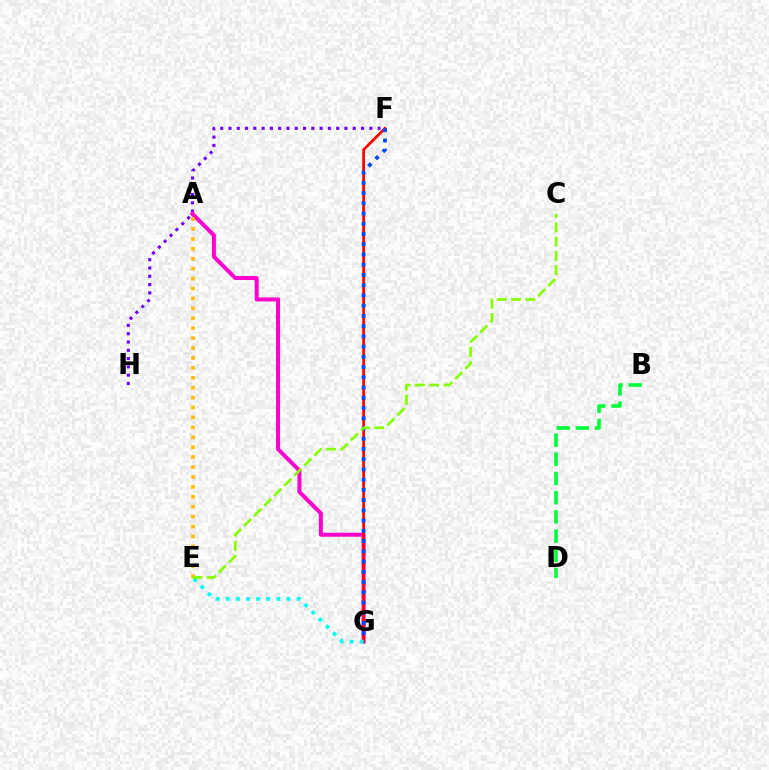{('F', 'H'): [{'color': '#7200ff', 'line_style': 'dotted', 'thickness': 2.25}], ('A', 'G'): [{'color': '#ff00cf', 'line_style': 'solid', 'thickness': 2.87}], ('F', 'G'): [{'color': '#ff0000', 'line_style': 'solid', 'thickness': 1.95}, {'color': '#004bff', 'line_style': 'dotted', 'thickness': 2.78}], ('B', 'D'): [{'color': '#00ff39', 'line_style': 'dashed', 'thickness': 2.61}], ('A', 'E'): [{'color': '#ffbd00', 'line_style': 'dotted', 'thickness': 2.69}], ('E', 'G'): [{'color': '#00fff6', 'line_style': 'dotted', 'thickness': 2.75}], ('C', 'E'): [{'color': '#84ff00', 'line_style': 'dashed', 'thickness': 1.93}]}